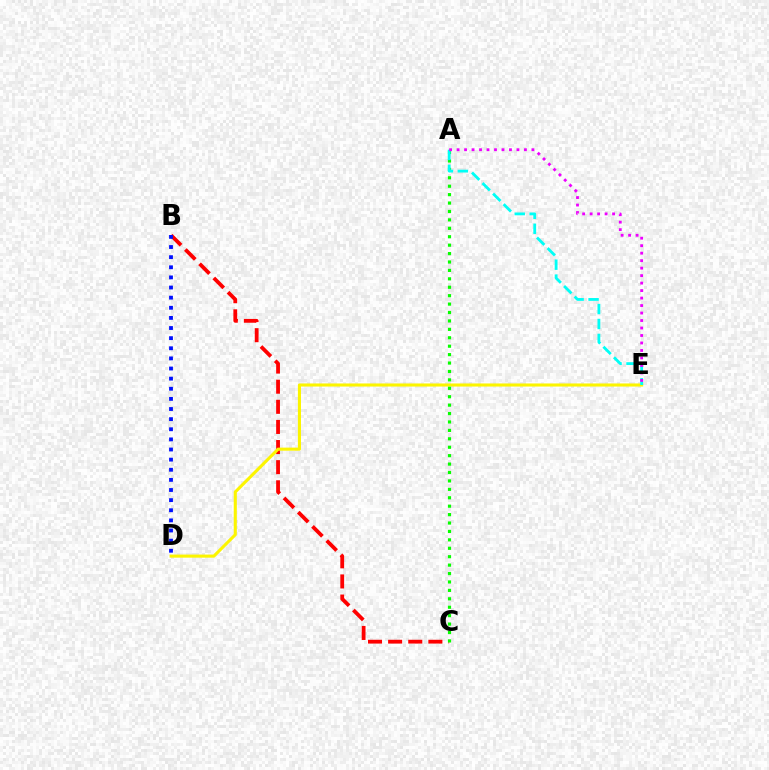{('B', 'C'): [{'color': '#ff0000', 'line_style': 'dashed', 'thickness': 2.73}], ('D', 'E'): [{'color': '#fcf500', 'line_style': 'solid', 'thickness': 2.22}], ('B', 'D'): [{'color': '#0010ff', 'line_style': 'dotted', 'thickness': 2.75}], ('A', 'C'): [{'color': '#08ff00', 'line_style': 'dotted', 'thickness': 2.29}], ('A', 'E'): [{'color': '#00fff6', 'line_style': 'dashed', 'thickness': 2.03}, {'color': '#ee00ff', 'line_style': 'dotted', 'thickness': 2.03}]}